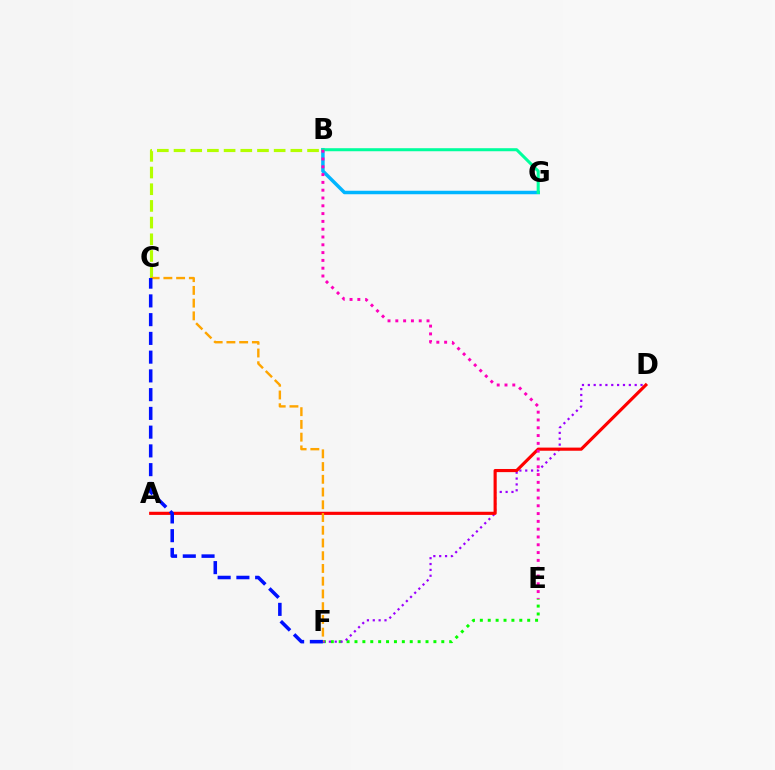{('B', 'C'): [{'color': '#b3ff00', 'line_style': 'dashed', 'thickness': 2.27}], ('B', 'G'): [{'color': '#00b5ff', 'line_style': 'solid', 'thickness': 2.51}, {'color': '#00ff9d', 'line_style': 'solid', 'thickness': 2.19}], ('E', 'F'): [{'color': '#08ff00', 'line_style': 'dotted', 'thickness': 2.14}], ('D', 'F'): [{'color': '#9b00ff', 'line_style': 'dotted', 'thickness': 1.59}], ('A', 'D'): [{'color': '#ff0000', 'line_style': 'solid', 'thickness': 2.26}], ('C', 'F'): [{'color': '#ffa500', 'line_style': 'dashed', 'thickness': 1.73}, {'color': '#0010ff', 'line_style': 'dashed', 'thickness': 2.55}], ('B', 'E'): [{'color': '#ff00bd', 'line_style': 'dotted', 'thickness': 2.12}]}